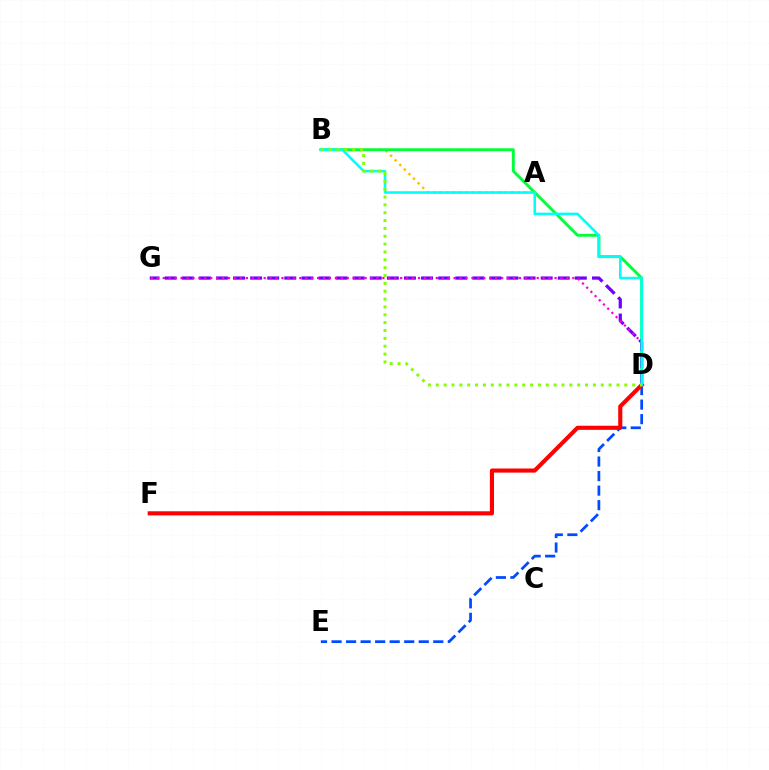{('A', 'B'): [{'color': '#ffbd00', 'line_style': 'dotted', 'thickness': 1.77}], ('B', 'D'): [{'color': '#00ff39', 'line_style': 'solid', 'thickness': 2.09}, {'color': '#00fff6', 'line_style': 'solid', 'thickness': 1.84}, {'color': '#84ff00', 'line_style': 'dotted', 'thickness': 2.13}], ('D', 'E'): [{'color': '#004bff', 'line_style': 'dashed', 'thickness': 1.97}], ('D', 'G'): [{'color': '#7200ff', 'line_style': 'dashed', 'thickness': 2.32}, {'color': '#ff00cf', 'line_style': 'dotted', 'thickness': 1.61}], ('D', 'F'): [{'color': '#ff0000', 'line_style': 'solid', 'thickness': 2.96}]}